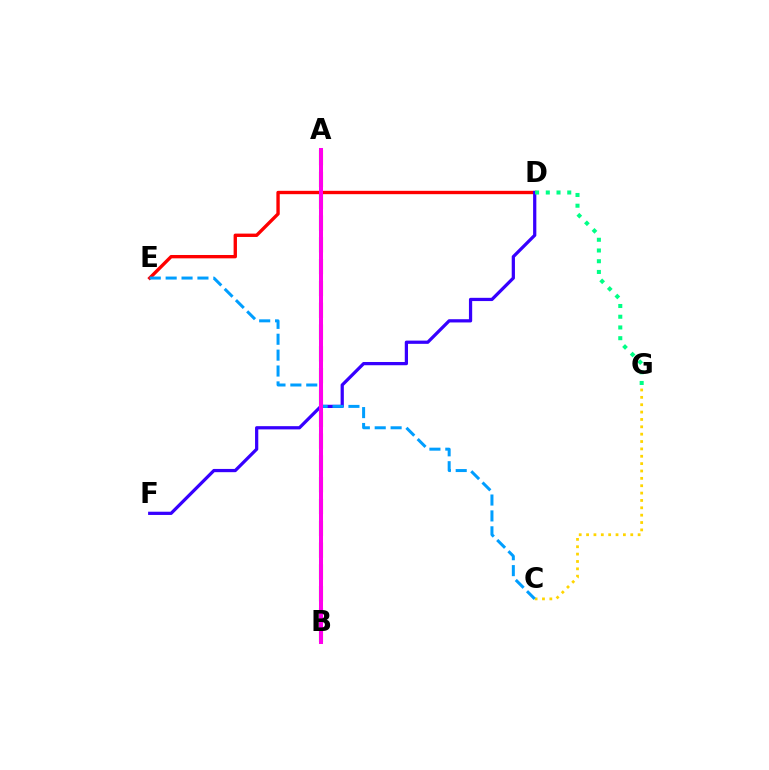{('D', 'E'): [{'color': '#ff0000', 'line_style': 'solid', 'thickness': 2.42}], ('D', 'F'): [{'color': '#3700ff', 'line_style': 'solid', 'thickness': 2.33}], ('D', 'G'): [{'color': '#00ff86', 'line_style': 'dotted', 'thickness': 2.91}], ('A', 'B'): [{'color': '#4fff00', 'line_style': 'dashed', 'thickness': 2.96}, {'color': '#ff00ed', 'line_style': 'solid', 'thickness': 2.89}], ('C', 'G'): [{'color': '#ffd500', 'line_style': 'dotted', 'thickness': 2.0}], ('C', 'E'): [{'color': '#009eff', 'line_style': 'dashed', 'thickness': 2.16}]}